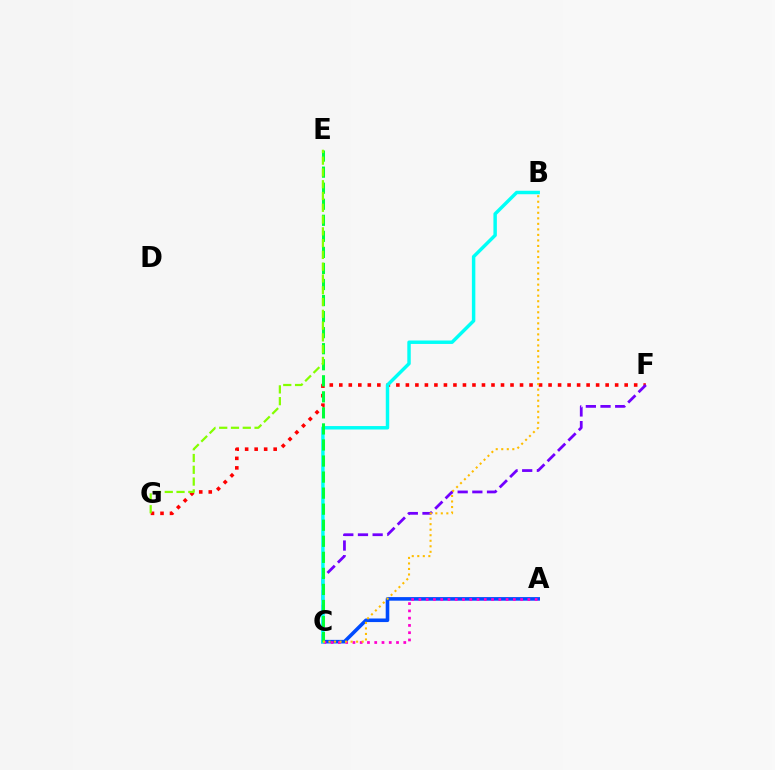{('F', 'G'): [{'color': '#ff0000', 'line_style': 'dotted', 'thickness': 2.58}], ('A', 'C'): [{'color': '#004bff', 'line_style': 'solid', 'thickness': 2.58}, {'color': '#ff00cf', 'line_style': 'dotted', 'thickness': 1.97}], ('C', 'F'): [{'color': '#7200ff', 'line_style': 'dashed', 'thickness': 1.99}], ('B', 'C'): [{'color': '#00fff6', 'line_style': 'solid', 'thickness': 2.48}, {'color': '#ffbd00', 'line_style': 'dotted', 'thickness': 1.5}], ('C', 'E'): [{'color': '#00ff39', 'line_style': 'dashed', 'thickness': 2.18}], ('E', 'G'): [{'color': '#84ff00', 'line_style': 'dashed', 'thickness': 1.6}]}